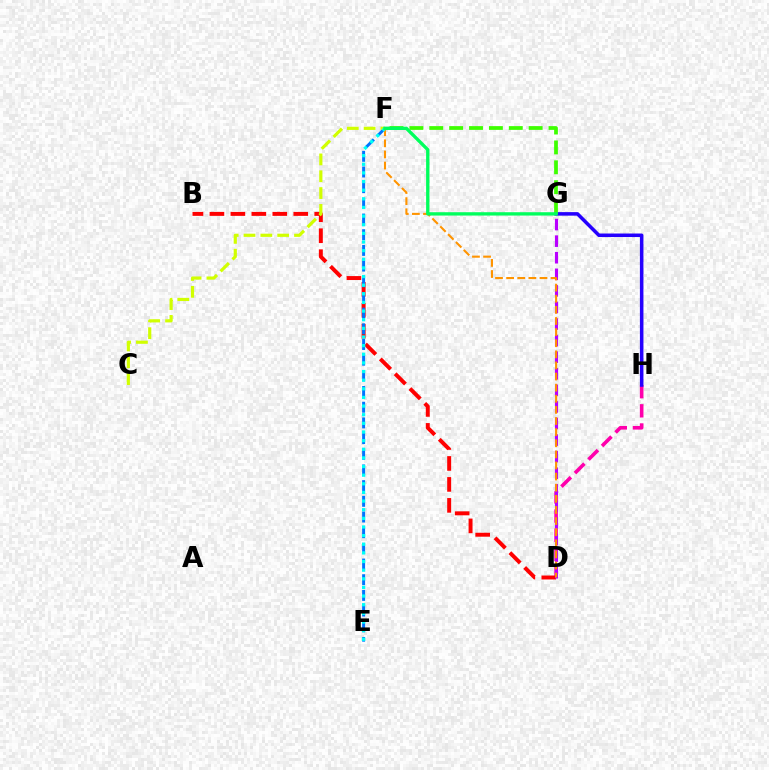{('D', 'H'): [{'color': '#ff00ac', 'line_style': 'dashed', 'thickness': 2.6}], ('B', 'D'): [{'color': '#ff0000', 'line_style': 'dashed', 'thickness': 2.85}], ('E', 'F'): [{'color': '#0074ff', 'line_style': 'dashed', 'thickness': 2.13}, {'color': '#00fff6', 'line_style': 'dotted', 'thickness': 2.35}], ('D', 'G'): [{'color': '#b900ff', 'line_style': 'dashed', 'thickness': 2.25}], ('C', 'F'): [{'color': '#d1ff00', 'line_style': 'dashed', 'thickness': 2.29}], ('G', 'H'): [{'color': '#2500ff', 'line_style': 'solid', 'thickness': 2.54}], ('F', 'G'): [{'color': '#3dff00', 'line_style': 'dashed', 'thickness': 2.7}, {'color': '#00ff5c', 'line_style': 'solid', 'thickness': 2.41}], ('D', 'F'): [{'color': '#ff9400', 'line_style': 'dashed', 'thickness': 1.51}]}